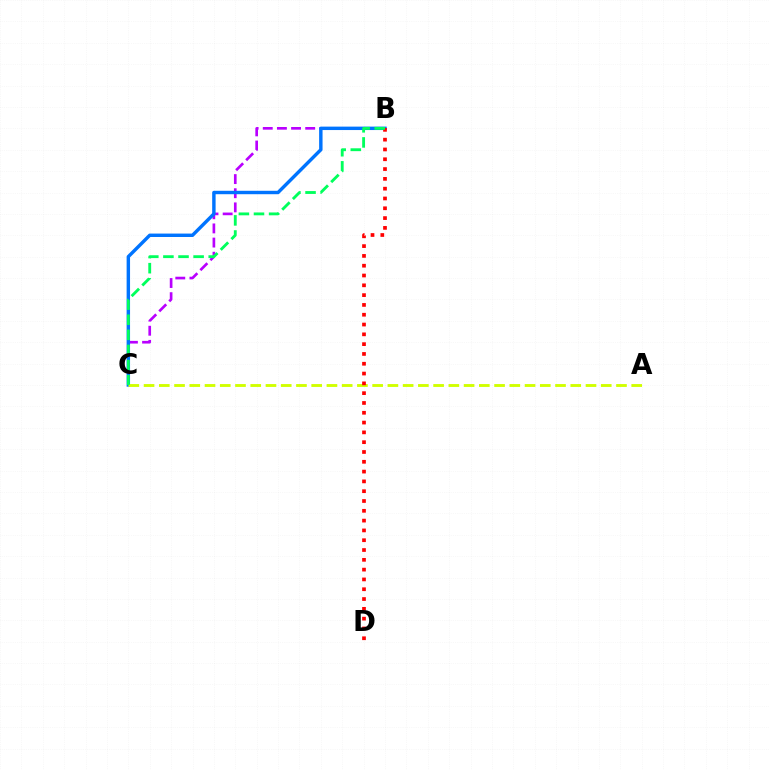{('B', 'C'): [{'color': '#b900ff', 'line_style': 'dashed', 'thickness': 1.92}, {'color': '#0074ff', 'line_style': 'solid', 'thickness': 2.47}, {'color': '#00ff5c', 'line_style': 'dashed', 'thickness': 2.05}], ('A', 'C'): [{'color': '#d1ff00', 'line_style': 'dashed', 'thickness': 2.07}], ('B', 'D'): [{'color': '#ff0000', 'line_style': 'dotted', 'thickness': 2.66}]}